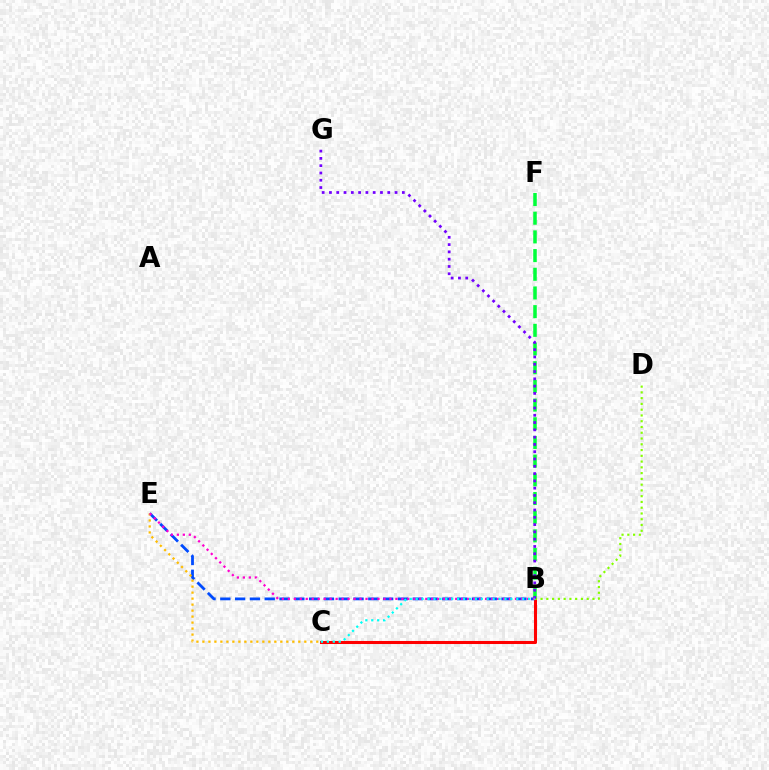{('B', 'C'): [{'color': '#ff0000', 'line_style': 'solid', 'thickness': 2.2}, {'color': '#00fff6', 'line_style': 'dotted', 'thickness': 1.61}], ('B', 'F'): [{'color': '#00ff39', 'line_style': 'dashed', 'thickness': 2.54}], ('B', 'D'): [{'color': '#84ff00', 'line_style': 'dotted', 'thickness': 1.57}], ('B', 'E'): [{'color': '#004bff', 'line_style': 'dashed', 'thickness': 2.01}, {'color': '#ff00cf', 'line_style': 'dotted', 'thickness': 1.62}], ('B', 'G'): [{'color': '#7200ff', 'line_style': 'dotted', 'thickness': 1.98}], ('C', 'E'): [{'color': '#ffbd00', 'line_style': 'dotted', 'thickness': 1.63}]}